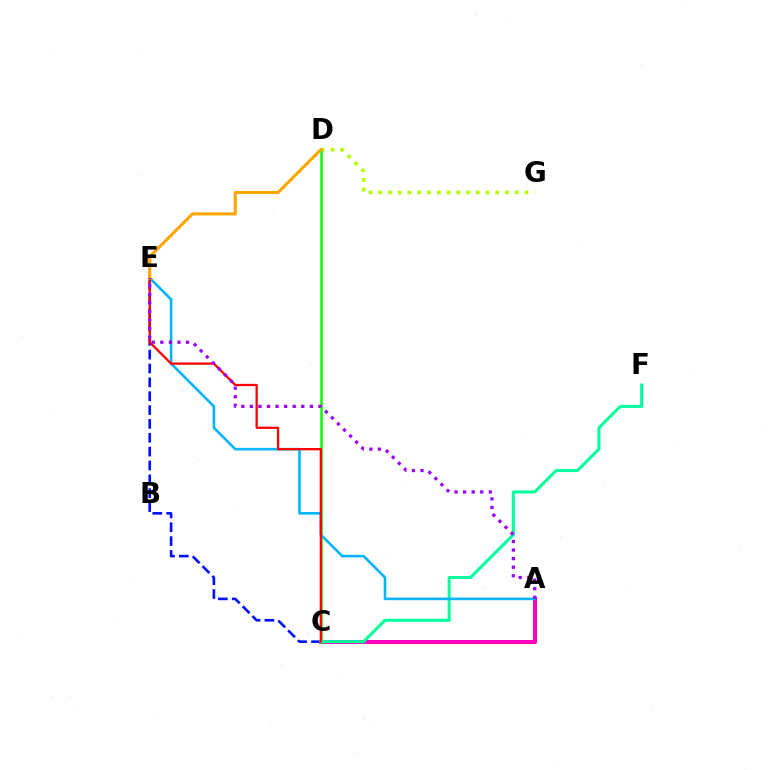{('D', 'G'): [{'color': '#b3ff00', 'line_style': 'dotted', 'thickness': 2.65}], ('C', 'E'): [{'color': '#0010ff', 'line_style': 'dashed', 'thickness': 1.88}, {'color': '#ff0000', 'line_style': 'solid', 'thickness': 1.64}], ('A', 'C'): [{'color': '#ff00bd', 'line_style': 'solid', 'thickness': 2.89}], ('C', 'D'): [{'color': '#08ff00', 'line_style': 'solid', 'thickness': 1.81}], ('C', 'F'): [{'color': '#00ff9d', 'line_style': 'solid', 'thickness': 2.18}], ('A', 'E'): [{'color': '#00b5ff', 'line_style': 'solid', 'thickness': 1.87}, {'color': '#9b00ff', 'line_style': 'dotted', 'thickness': 2.33}], ('D', 'E'): [{'color': '#ffa500', 'line_style': 'solid', 'thickness': 2.24}]}